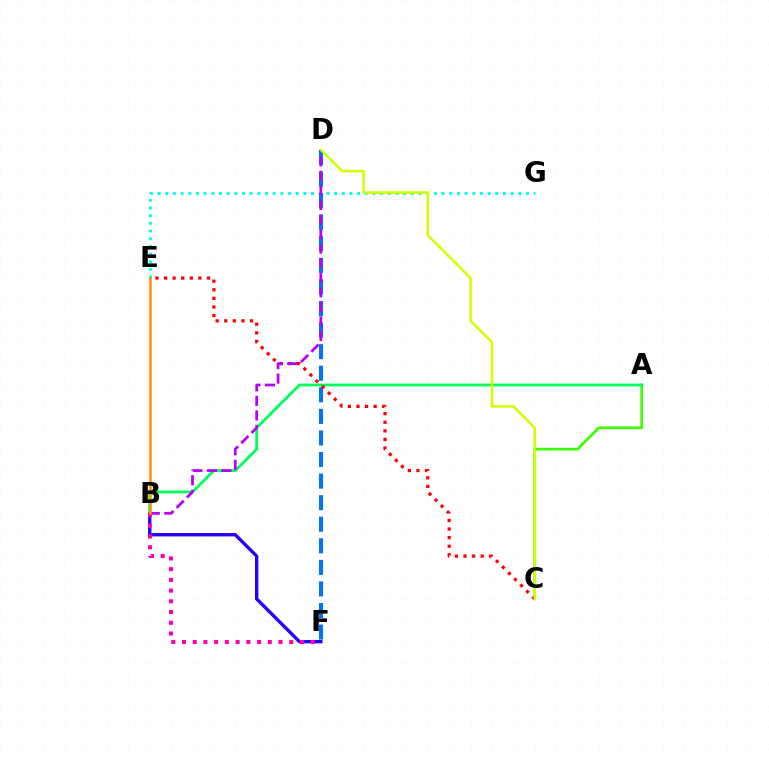{('B', 'F'): [{'color': '#2500ff', 'line_style': 'solid', 'thickness': 2.42}, {'color': '#ff00ac', 'line_style': 'dotted', 'thickness': 2.92}], ('E', 'G'): [{'color': '#00fff6', 'line_style': 'dotted', 'thickness': 2.09}], ('A', 'C'): [{'color': '#3dff00', 'line_style': 'solid', 'thickness': 1.96}], ('A', 'B'): [{'color': '#00ff5c', 'line_style': 'solid', 'thickness': 2.03}], ('D', 'F'): [{'color': '#0074ff', 'line_style': 'dashed', 'thickness': 2.93}], ('C', 'E'): [{'color': '#ff0000', 'line_style': 'dotted', 'thickness': 2.33}], ('B', 'D'): [{'color': '#b900ff', 'line_style': 'dashed', 'thickness': 1.98}], ('C', 'D'): [{'color': '#d1ff00', 'line_style': 'solid', 'thickness': 1.81}], ('B', 'E'): [{'color': '#ff9400', 'line_style': 'solid', 'thickness': 1.81}]}